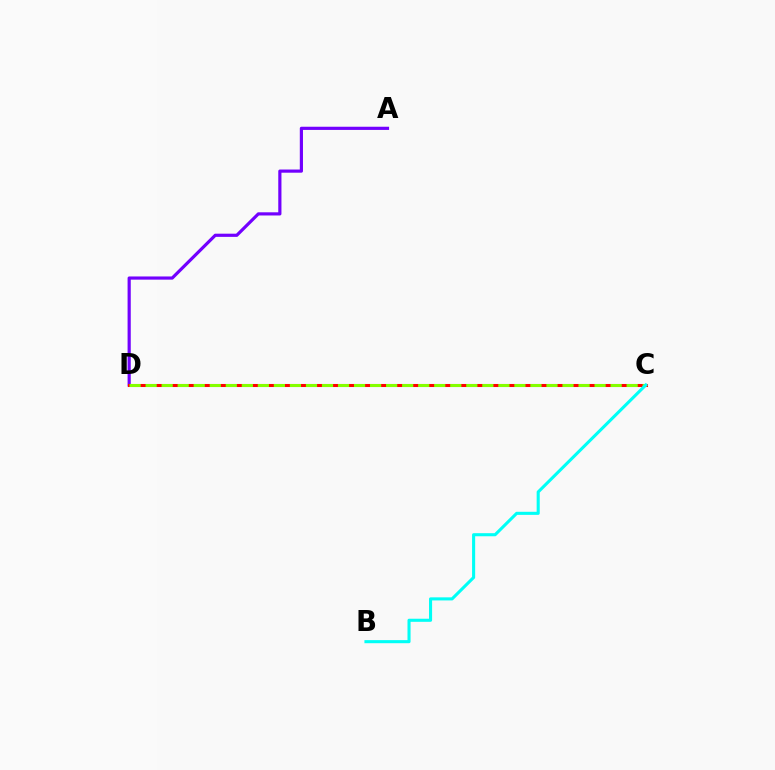{('A', 'D'): [{'color': '#7200ff', 'line_style': 'solid', 'thickness': 2.29}], ('C', 'D'): [{'color': '#ff0000', 'line_style': 'solid', 'thickness': 2.19}, {'color': '#84ff00', 'line_style': 'dashed', 'thickness': 2.18}], ('B', 'C'): [{'color': '#00fff6', 'line_style': 'solid', 'thickness': 2.22}]}